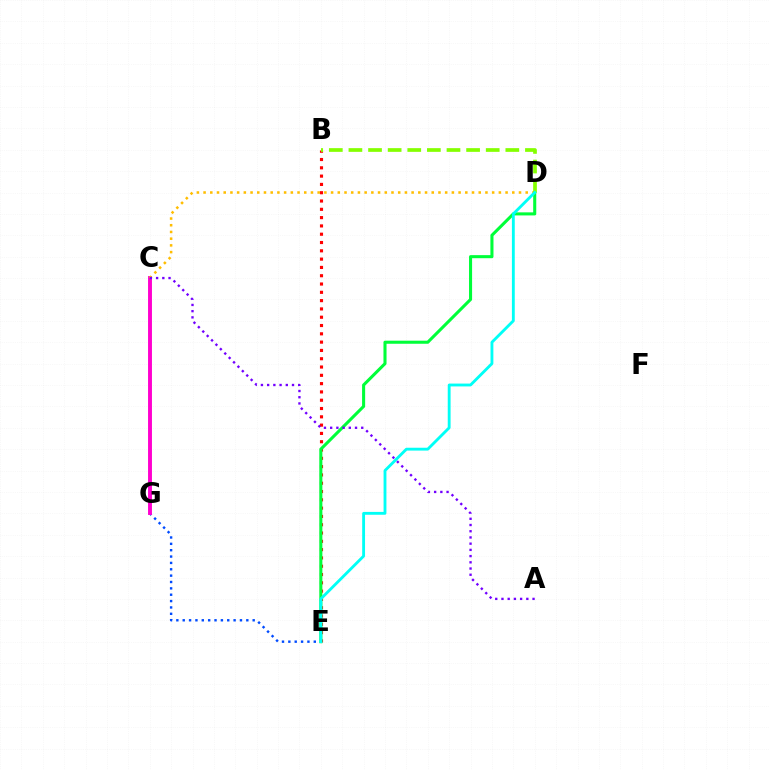{('E', 'G'): [{'color': '#004bff', 'line_style': 'dotted', 'thickness': 1.73}], ('C', 'G'): [{'color': '#ff00cf', 'line_style': 'solid', 'thickness': 2.81}], ('B', 'E'): [{'color': '#ff0000', 'line_style': 'dotted', 'thickness': 2.26}], ('C', 'D'): [{'color': '#ffbd00', 'line_style': 'dotted', 'thickness': 1.82}], ('D', 'E'): [{'color': '#00ff39', 'line_style': 'solid', 'thickness': 2.21}, {'color': '#00fff6', 'line_style': 'solid', 'thickness': 2.05}], ('B', 'D'): [{'color': '#84ff00', 'line_style': 'dashed', 'thickness': 2.66}], ('A', 'C'): [{'color': '#7200ff', 'line_style': 'dotted', 'thickness': 1.69}]}